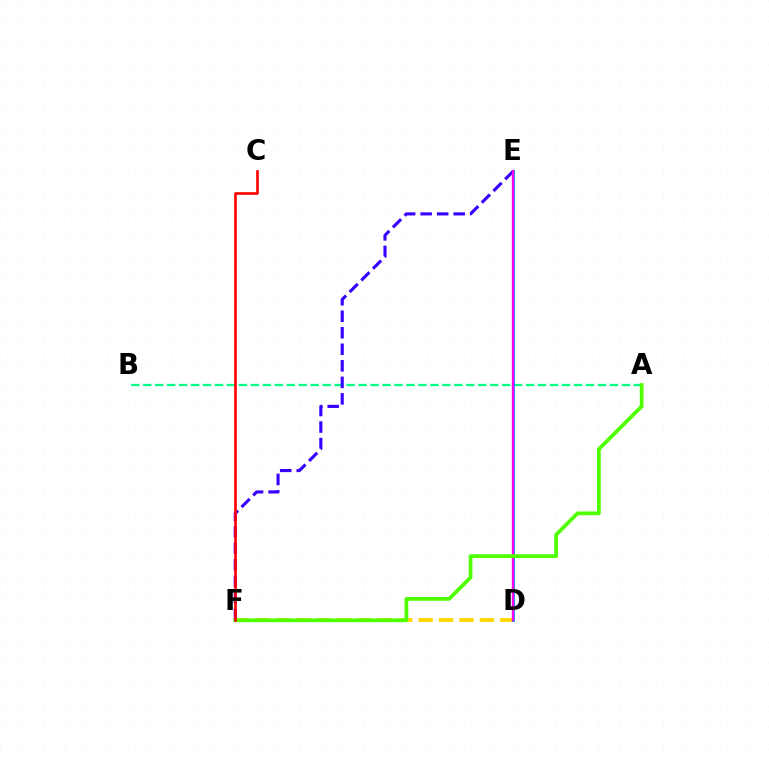{('A', 'B'): [{'color': '#00ff86', 'line_style': 'dashed', 'thickness': 1.63}], ('D', 'F'): [{'color': '#ffd500', 'line_style': 'dashed', 'thickness': 2.77}], ('D', 'E'): [{'color': '#009eff', 'line_style': 'solid', 'thickness': 2.07}, {'color': '#ff00ed', 'line_style': 'solid', 'thickness': 1.7}], ('E', 'F'): [{'color': '#3700ff', 'line_style': 'dashed', 'thickness': 2.24}], ('A', 'F'): [{'color': '#4fff00', 'line_style': 'solid', 'thickness': 2.7}], ('C', 'F'): [{'color': '#ff0000', 'line_style': 'solid', 'thickness': 1.91}]}